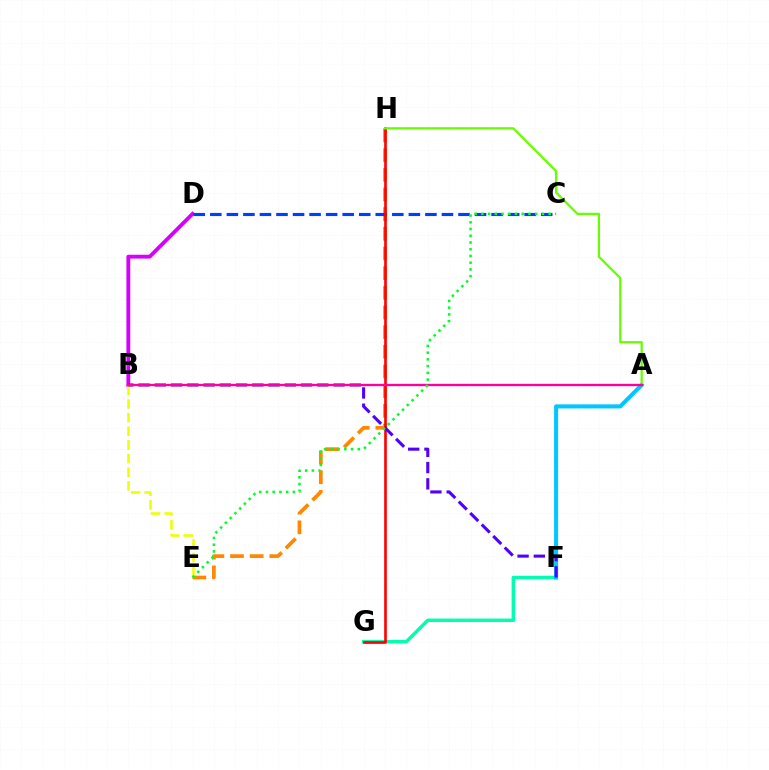{('B', 'D'): [{'color': '#d600ff', 'line_style': 'solid', 'thickness': 2.77}], ('F', 'G'): [{'color': '#00ffaf', 'line_style': 'solid', 'thickness': 2.49}], ('E', 'H'): [{'color': '#ff8800', 'line_style': 'dashed', 'thickness': 2.67}], ('C', 'D'): [{'color': '#003fff', 'line_style': 'dashed', 'thickness': 2.25}], ('A', 'F'): [{'color': '#00c7ff', 'line_style': 'solid', 'thickness': 2.93}], ('B', 'E'): [{'color': '#eeff00', 'line_style': 'dashed', 'thickness': 1.86}], ('G', 'H'): [{'color': '#ff0000', 'line_style': 'solid', 'thickness': 1.9}], ('B', 'F'): [{'color': '#4f00ff', 'line_style': 'dashed', 'thickness': 2.21}], ('A', 'H'): [{'color': '#66ff00', 'line_style': 'solid', 'thickness': 1.62}], ('A', 'B'): [{'color': '#ff00a0', 'line_style': 'solid', 'thickness': 1.68}], ('C', 'E'): [{'color': '#00ff27', 'line_style': 'dotted', 'thickness': 1.83}]}